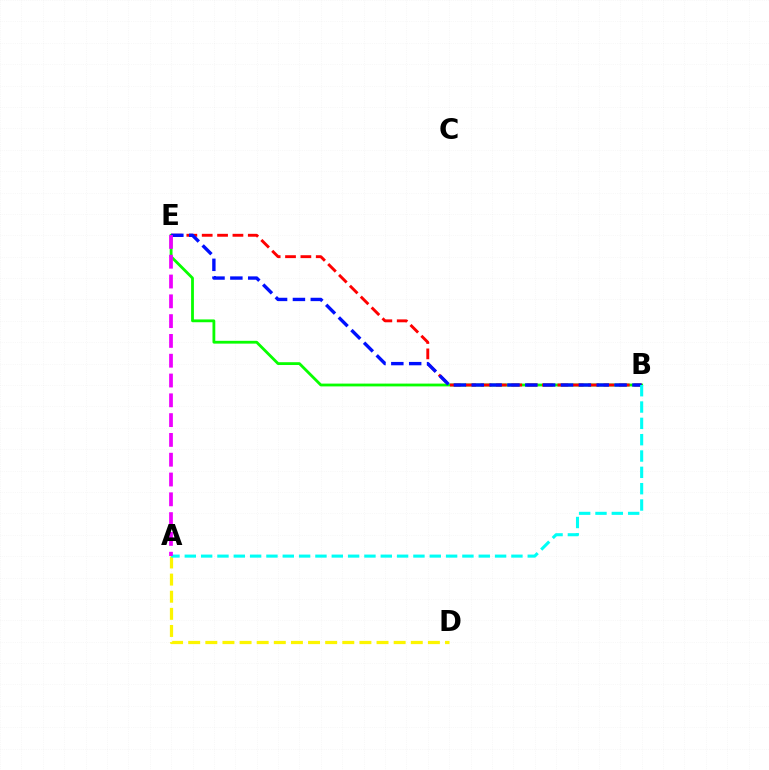{('A', 'D'): [{'color': '#fcf500', 'line_style': 'dashed', 'thickness': 2.33}], ('B', 'E'): [{'color': '#08ff00', 'line_style': 'solid', 'thickness': 2.02}, {'color': '#ff0000', 'line_style': 'dashed', 'thickness': 2.09}, {'color': '#0010ff', 'line_style': 'dashed', 'thickness': 2.43}], ('A', 'B'): [{'color': '#00fff6', 'line_style': 'dashed', 'thickness': 2.22}], ('A', 'E'): [{'color': '#ee00ff', 'line_style': 'dashed', 'thickness': 2.69}]}